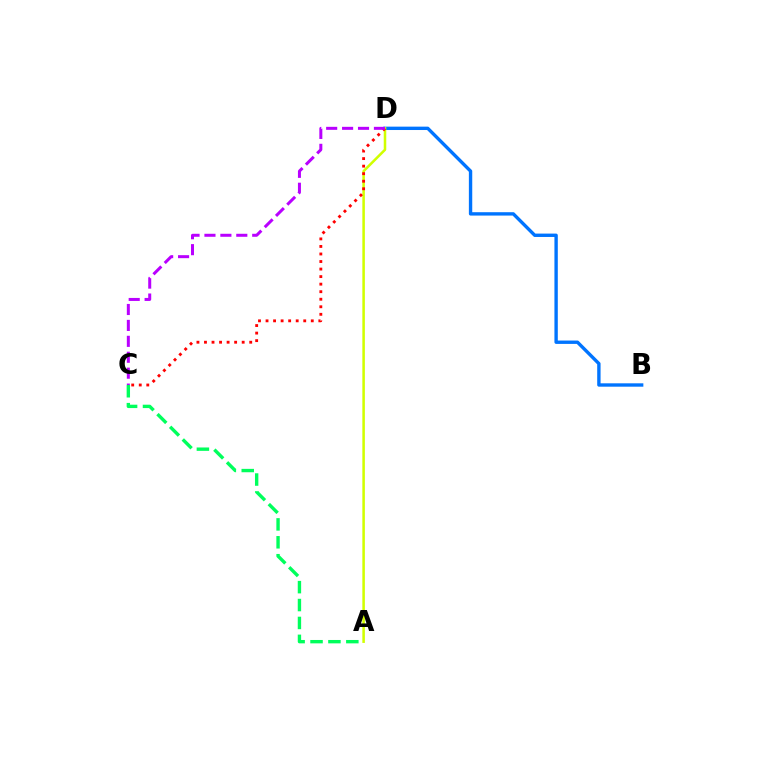{('A', 'C'): [{'color': '#00ff5c', 'line_style': 'dashed', 'thickness': 2.43}], ('B', 'D'): [{'color': '#0074ff', 'line_style': 'solid', 'thickness': 2.43}], ('A', 'D'): [{'color': '#d1ff00', 'line_style': 'solid', 'thickness': 1.83}], ('C', 'D'): [{'color': '#ff0000', 'line_style': 'dotted', 'thickness': 2.05}, {'color': '#b900ff', 'line_style': 'dashed', 'thickness': 2.16}]}